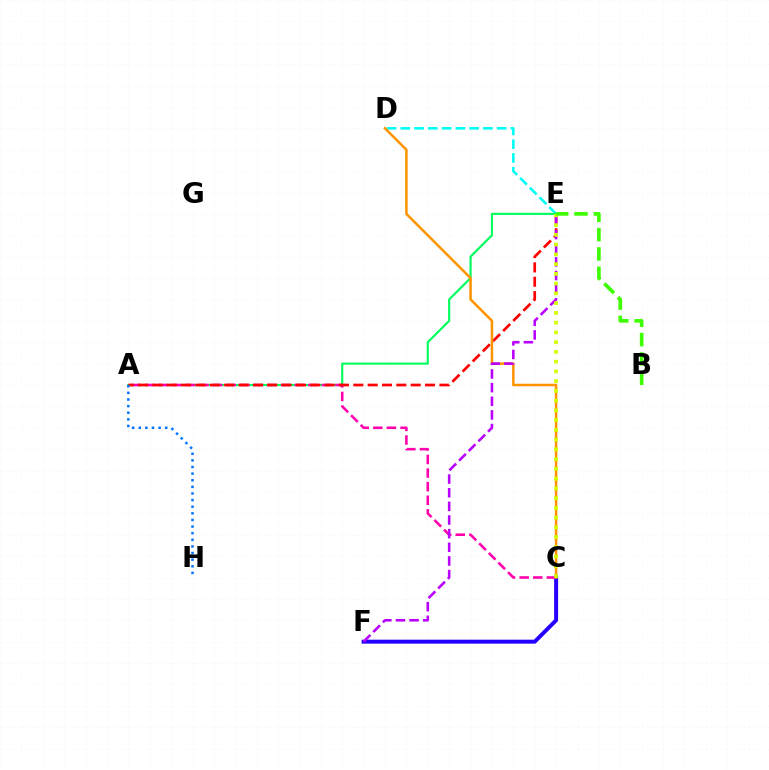{('C', 'F'): [{'color': '#2500ff', 'line_style': 'solid', 'thickness': 2.86}], ('D', 'E'): [{'color': '#00fff6', 'line_style': 'dashed', 'thickness': 1.87}], ('A', 'E'): [{'color': '#00ff5c', 'line_style': 'solid', 'thickness': 1.54}, {'color': '#ff0000', 'line_style': 'dashed', 'thickness': 1.95}], ('A', 'C'): [{'color': '#ff00ac', 'line_style': 'dashed', 'thickness': 1.85}], ('C', 'D'): [{'color': '#ff9400', 'line_style': 'solid', 'thickness': 1.81}], ('E', 'F'): [{'color': '#b900ff', 'line_style': 'dashed', 'thickness': 1.85}], ('C', 'E'): [{'color': '#d1ff00', 'line_style': 'dotted', 'thickness': 2.65}], ('A', 'H'): [{'color': '#0074ff', 'line_style': 'dotted', 'thickness': 1.8}], ('B', 'E'): [{'color': '#3dff00', 'line_style': 'dashed', 'thickness': 2.62}]}